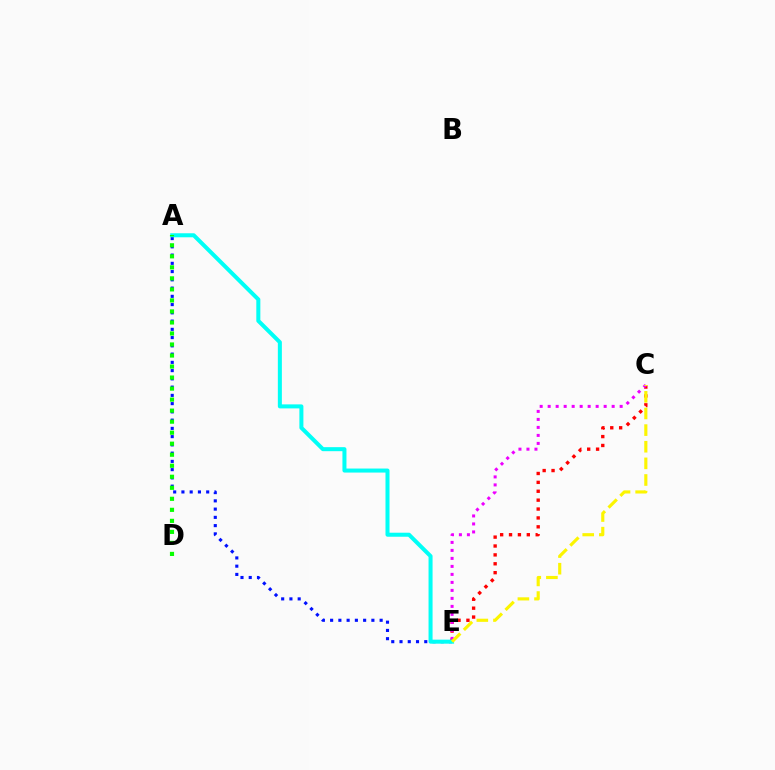{('C', 'E'): [{'color': '#ff0000', 'line_style': 'dotted', 'thickness': 2.42}, {'color': '#ee00ff', 'line_style': 'dotted', 'thickness': 2.17}, {'color': '#fcf500', 'line_style': 'dashed', 'thickness': 2.26}], ('A', 'E'): [{'color': '#0010ff', 'line_style': 'dotted', 'thickness': 2.24}, {'color': '#00fff6', 'line_style': 'solid', 'thickness': 2.9}], ('A', 'D'): [{'color': '#08ff00', 'line_style': 'dotted', 'thickness': 2.99}]}